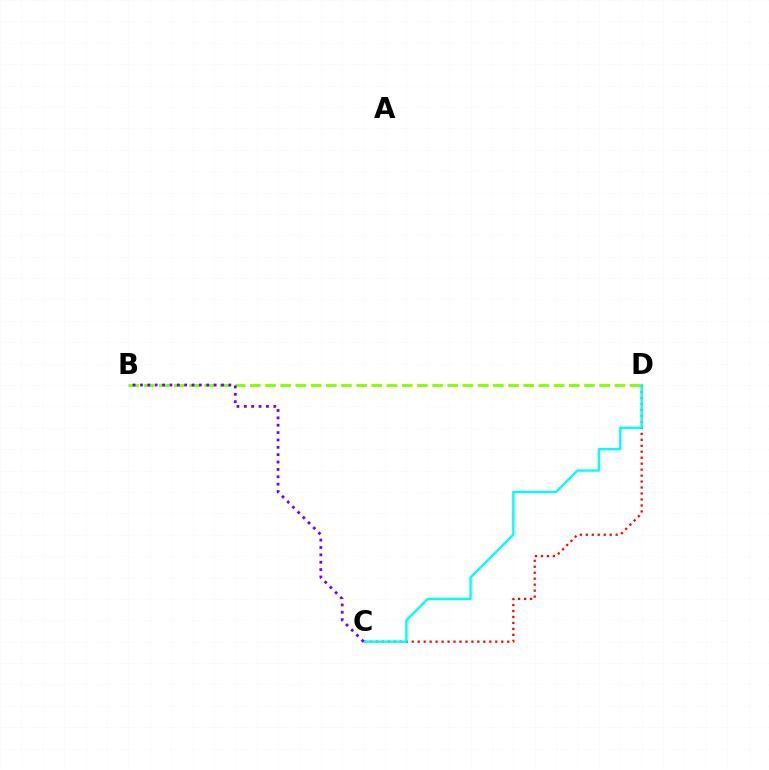{('C', 'D'): [{'color': '#ff0000', 'line_style': 'dotted', 'thickness': 1.62}, {'color': '#00fff6', 'line_style': 'solid', 'thickness': 1.71}], ('B', 'D'): [{'color': '#84ff00', 'line_style': 'dashed', 'thickness': 2.06}], ('B', 'C'): [{'color': '#7200ff', 'line_style': 'dotted', 'thickness': 2.0}]}